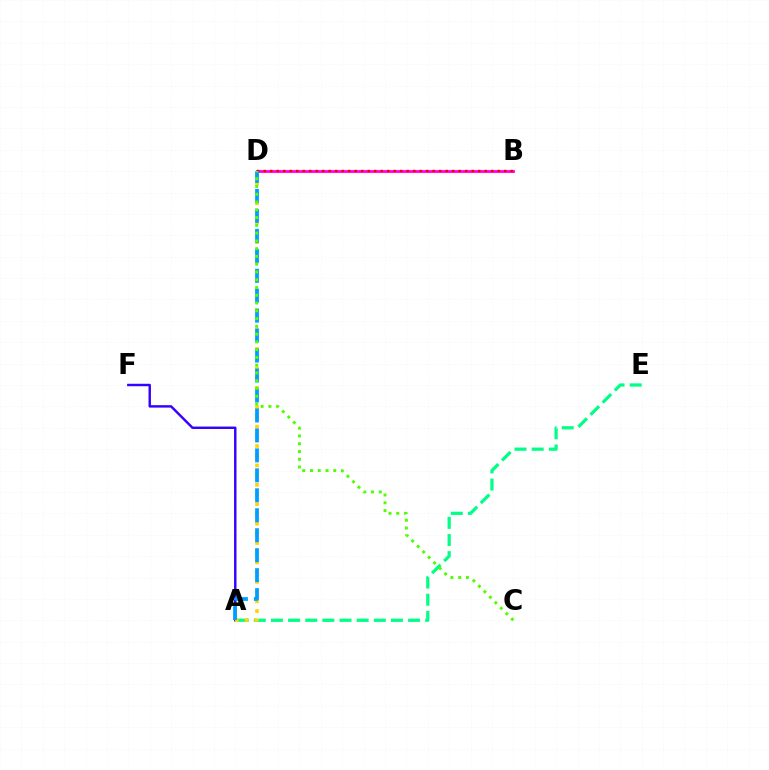{('A', 'E'): [{'color': '#00ff86', 'line_style': 'dashed', 'thickness': 2.33}], ('B', 'D'): [{'color': '#ff00ed', 'line_style': 'solid', 'thickness': 2.03}, {'color': '#ff0000', 'line_style': 'dotted', 'thickness': 1.77}], ('A', 'F'): [{'color': '#3700ff', 'line_style': 'solid', 'thickness': 1.76}], ('A', 'D'): [{'color': '#ffd500', 'line_style': 'dotted', 'thickness': 2.64}, {'color': '#009eff', 'line_style': 'dashed', 'thickness': 2.71}], ('C', 'D'): [{'color': '#4fff00', 'line_style': 'dotted', 'thickness': 2.11}]}